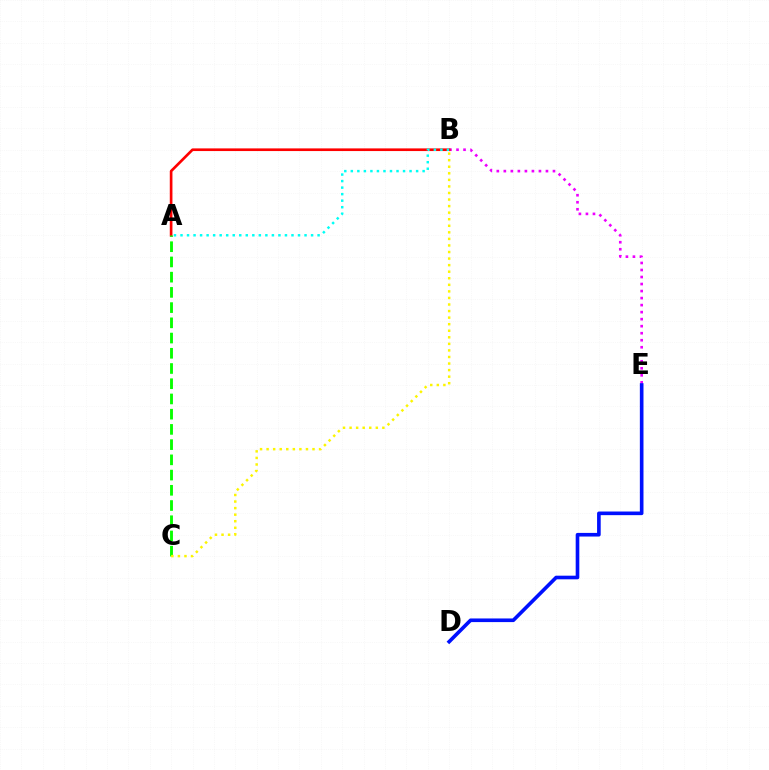{('B', 'E'): [{'color': '#ee00ff', 'line_style': 'dotted', 'thickness': 1.91}], ('D', 'E'): [{'color': '#0010ff', 'line_style': 'solid', 'thickness': 2.61}], ('A', 'B'): [{'color': '#ff0000', 'line_style': 'solid', 'thickness': 1.92}, {'color': '#00fff6', 'line_style': 'dotted', 'thickness': 1.77}], ('A', 'C'): [{'color': '#08ff00', 'line_style': 'dashed', 'thickness': 2.07}], ('B', 'C'): [{'color': '#fcf500', 'line_style': 'dotted', 'thickness': 1.78}]}